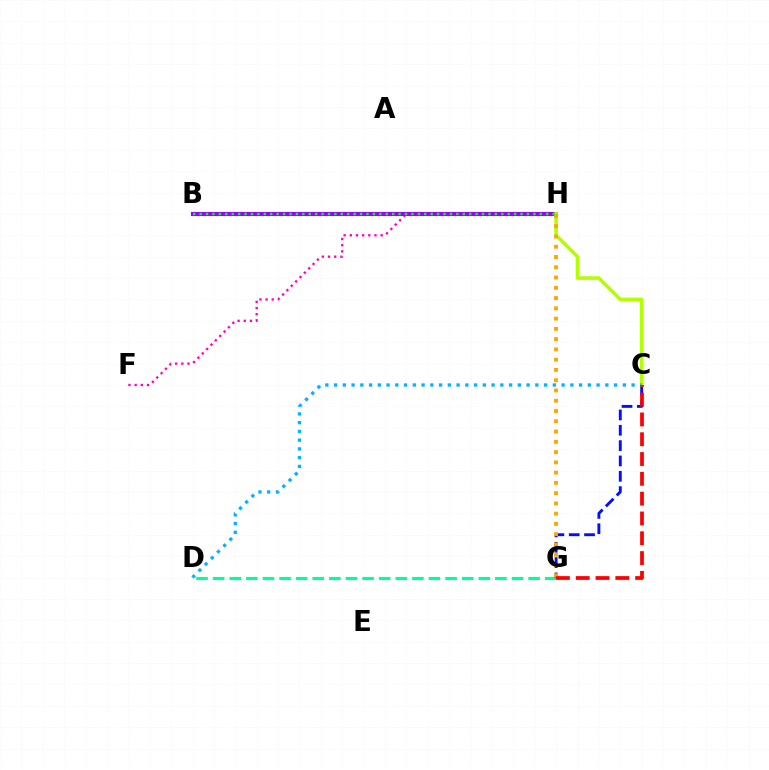{('D', 'G'): [{'color': '#00ff9d', 'line_style': 'dashed', 'thickness': 2.26}], ('C', 'G'): [{'color': '#0010ff', 'line_style': 'dashed', 'thickness': 2.08}, {'color': '#ff0000', 'line_style': 'dashed', 'thickness': 2.69}], ('F', 'H'): [{'color': '#ff00bd', 'line_style': 'dotted', 'thickness': 1.68}], ('B', 'H'): [{'color': '#9b00ff', 'line_style': 'solid', 'thickness': 2.99}, {'color': '#08ff00', 'line_style': 'dotted', 'thickness': 1.74}], ('C', 'H'): [{'color': '#b3ff00', 'line_style': 'solid', 'thickness': 2.59}], ('C', 'D'): [{'color': '#00b5ff', 'line_style': 'dotted', 'thickness': 2.38}], ('G', 'H'): [{'color': '#ffa500', 'line_style': 'dotted', 'thickness': 2.79}]}